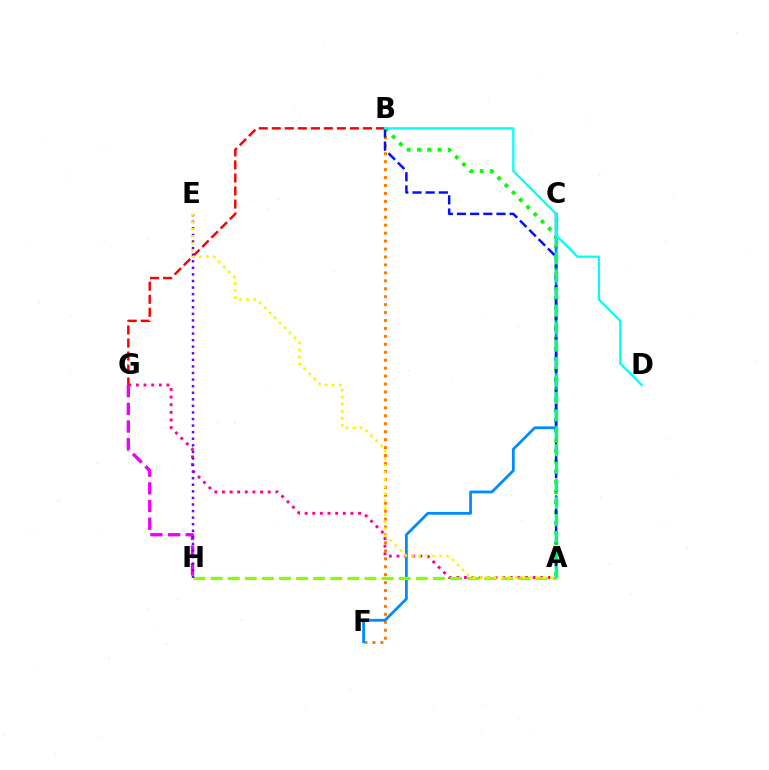{('B', 'F'): [{'color': '#ff7c00', 'line_style': 'dotted', 'thickness': 2.16}], ('A', 'B'): [{'color': '#08ff00', 'line_style': 'dotted', 'thickness': 2.78}, {'color': '#0010ff', 'line_style': 'dashed', 'thickness': 1.79}], ('A', 'G'): [{'color': '#ff0094', 'line_style': 'dotted', 'thickness': 2.07}], ('C', 'F'): [{'color': '#008cff', 'line_style': 'solid', 'thickness': 2.0}], ('B', 'G'): [{'color': '#ff0000', 'line_style': 'dashed', 'thickness': 1.77}], ('A', 'H'): [{'color': '#84ff00', 'line_style': 'dashed', 'thickness': 2.32}], ('G', 'H'): [{'color': '#ee00ff', 'line_style': 'dashed', 'thickness': 2.4}], ('E', 'H'): [{'color': '#7200ff', 'line_style': 'dotted', 'thickness': 1.79}], ('A', 'C'): [{'color': '#00ff74', 'line_style': 'dashed', 'thickness': 2.37}], ('B', 'D'): [{'color': '#00fff6', 'line_style': 'solid', 'thickness': 1.63}], ('A', 'E'): [{'color': '#fcf500', 'line_style': 'dotted', 'thickness': 1.91}]}